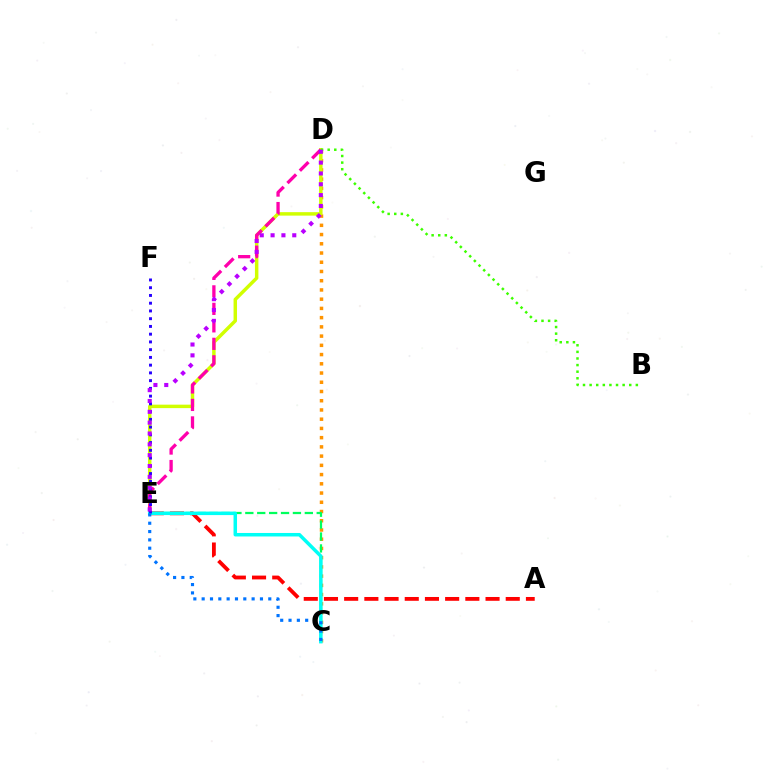{('A', 'E'): [{'color': '#ff0000', 'line_style': 'dashed', 'thickness': 2.74}], ('C', 'D'): [{'color': '#ff9400', 'line_style': 'dotted', 'thickness': 2.51}], ('D', 'E'): [{'color': '#d1ff00', 'line_style': 'solid', 'thickness': 2.49}, {'color': '#ff00ac', 'line_style': 'dashed', 'thickness': 2.38}, {'color': '#b900ff', 'line_style': 'dotted', 'thickness': 2.94}], ('B', 'D'): [{'color': '#3dff00', 'line_style': 'dotted', 'thickness': 1.79}], ('C', 'E'): [{'color': '#00ff5c', 'line_style': 'dashed', 'thickness': 1.62}, {'color': '#00fff6', 'line_style': 'solid', 'thickness': 2.52}, {'color': '#0074ff', 'line_style': 'dotted', 'thickness': 2.26}], ('E', 'F'): [{'color': '#2500ff', 'line_style': 'dotted', 'thickness': 2.1}]}